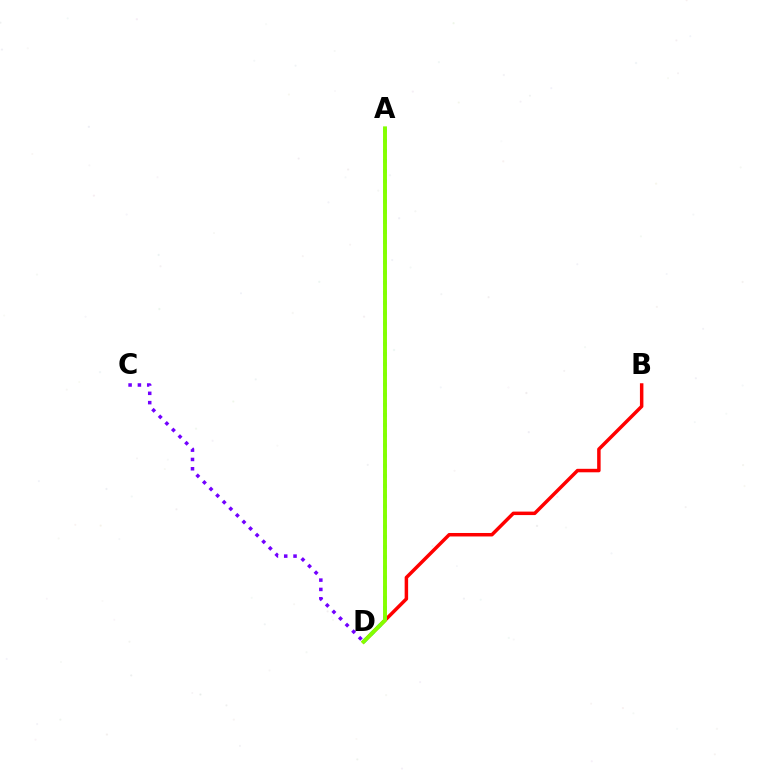{('B', 'D'): [{'color': '#ff0000', 'line_style': 'solid', 'thickness': 2.51}], ('A', 'D'): [{'color': '#00fff6', 'line_style': 'dotted', 'thickness': 2.76}, {'color': '#84ff00', 'line_style': 'solid', 'thickness': 2.82}], ('C', 'D'): [{'color': '#7200ff', 'line_style': 'dotted', 'thickness': 2.53}]}